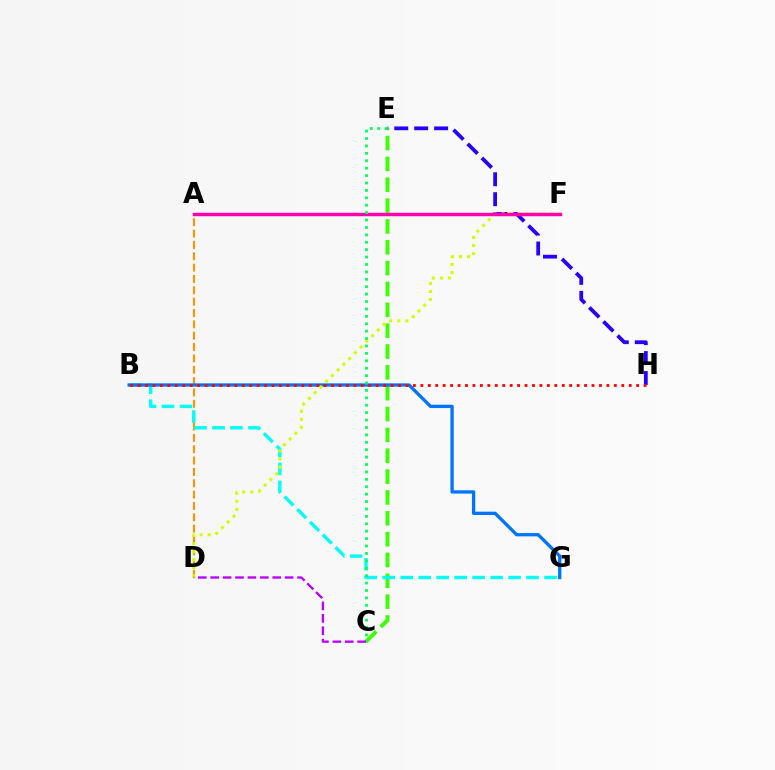{('C', 'E'): [{'color': '#3dff00', 'line_style': 'dashed', 'thickness': 2.83}, {'color': '#00ff5c', 'line_style': 'dotted', 'thickness': 2.01}], ('A', 'D'): [{'color': '#ff9400', 'line_style': 'dashed', 'thickness': 1.54}], ('E', 'H'): [{'color': '#2500ff', 'line_style': 'dashed', 'thickness': 2.71}], ('B', 'G'): [{'color': '#00fff6', 'line_style': 'dashed', 'thickness': 2.44}, {'color': '#0074ff', 'line_style': 'solid', 'thickness': 2.38}], ('D', 'F'): [{'color': '#d1ff00', 'line_style': 'dotted', 'thickness': 2.2}], ('B', 'H'): [{'color': '#ff0000', 'line_style': 'dotted', 'thickness': 2.02}], ('A', 'F'): [{'color': '#ff00ac', 'line_style': 'solid', 'thickness': 2.48}], ('C', 'D'): [{'color': '#b900ff', 'line_style': 'dashed', 'thickness': 1.69}]}